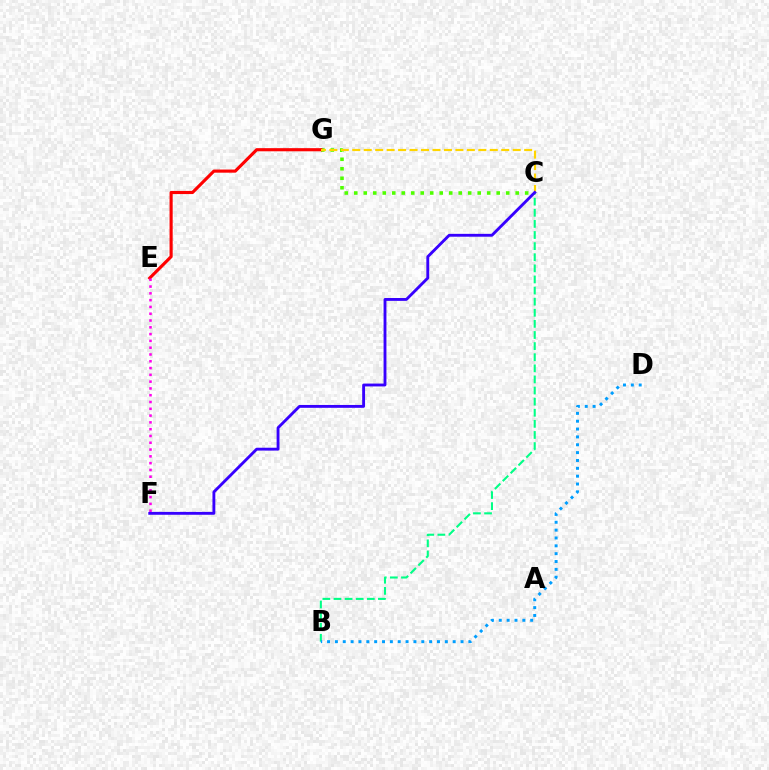{('B', 'C'): [{'color': '#00ff86', 'line_style': 'dashed', 'thickness': 1.51}], ('C', 'G'): [{'color': '#4fff00', 'line_style': 'dotted', 'thickness': 2.58}, {'color': '#ffd500', 'line_style': 'dashed', 'thickness': 1.56}], ('E', 'G'): [{'color': '#ff0000', 'line_style': 'solid', 'thickness': 2.25}], ('E', 'F'): [{'color': '#ff00ed', 'line_style': 'dotted', 'thickness': 1.85}], ('C', 'F'): [{'color': '#3700ff', 'line_style': 'solid', 'thickness': 2.06}], ('B', 'D'): [{'color': '#009eff', 'line_style': 'dotted', 'thickness': 2.13}]}